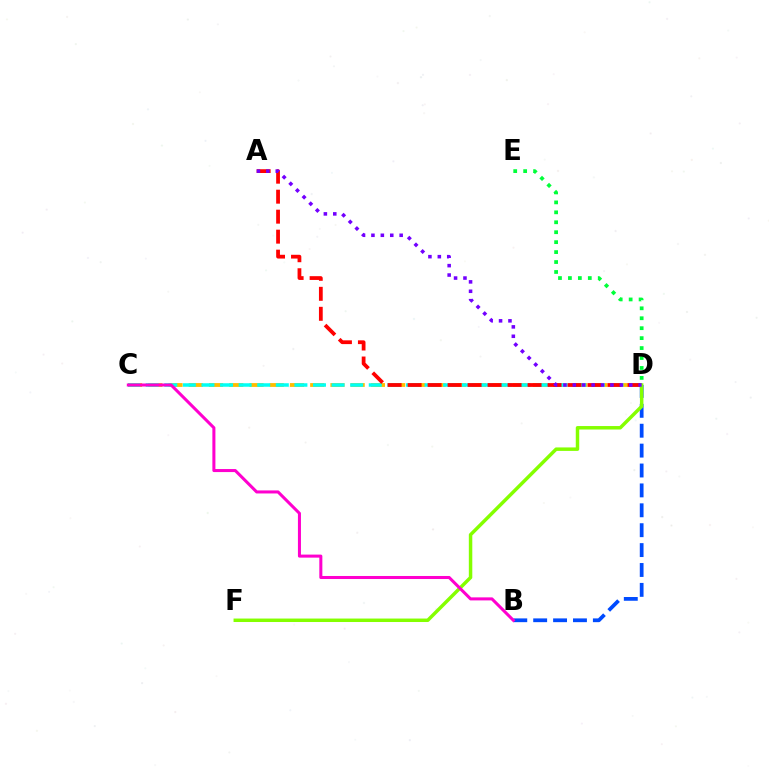{('C', 'D'): [{'color': '#ffbd00', 'line_style': 'dashed', 'thickness': 2.75}, {'color': '#00fff6', 'line_style': 'dashed', 'thickness': 2.53}], ('B', 'D'): [{'color': '#004bff', 'line_style': 'dashed', 'thickness': 2.7}], ('D', 'E'): [{'color': '#00ff39', 'line_style': 'dotted', 'thickness': 2.7}], ('A', 'D'): [{'color': '#ff0000', 'line_style': 'dashed', 'thickness': 2.72}, {'color': '#7200ff', 'line_style': 'dotted', 'thickness': 2.56}], ('D', 'F'): [{'color': '#84ff00', 'line_style': 'solid', 'thickness': 2.5}], ('B', 'C'): [{'color': '#ff00cf', 'line_style': 'solid', 'thickness': 2.19}]}